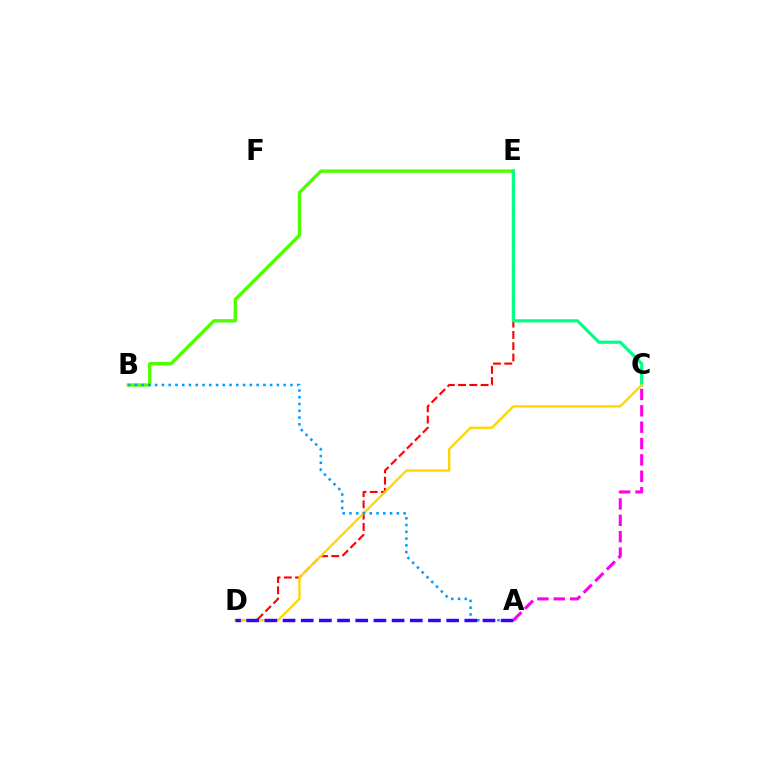{('D', 'E'): [{'color': '#ff0000', 'line_style': 'dashed', 'thickness': 1.53}], ('B', 'E'): [{'color': '#4fff00', 'line_style': 'solid', 'thickness': 2.41}], ('C', 'E'): [{'color': '#00ff86', 'line_style': 'solid', 'thickness': 2.29}], ('C', 'D'): [{'color': '#ffd500', 'line_style': 'solid', 'thickness': 1.68}], ('A', 'B'): [{'color': '#009eff', 'line_style': 'dotted', 'thickness': 1.84}], ('A', 'D'): [{'color': '#3700ff', 'line_style': 'dashed', 'thickness': 2.47}], ('A', 'C'): [{'color': '#ff00ed', 'line_style': 'dashed', 'thickness': 2.22}]}